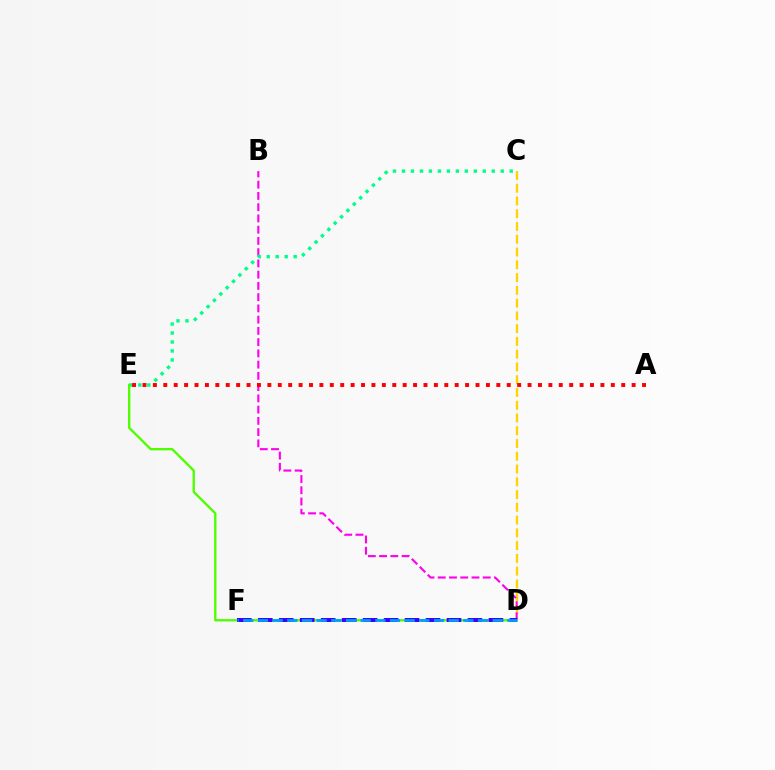{('C', 'D'): [{'color': '#ffd500', 'line_style': 'dashed', 'thickness': 1.73}], ('B', 'D'): [{'color': '#ff00ed', 'line_style': 'dashed', 'thickness': 1.53}], ('C', 'E'): [{'color': '#00ff86', 'line_style': 'dotted', 'thickness': 2.44}], ('D', 'E'): [{'color': '#4fff00', 'line_style': 'solid', 'thickness': 1.7}], ('A', 'E'): [{'color': '#ff0000', 'line_style': 'dotted', 'thickness': 2.83}], ('D', 'F'): [{'color': '#3700ff', 'line_style': 'dashed', 'thickness': 2.85}, {'color': '#009eff', 'line_style': 'dashed', 'thickness': 1.99}]}